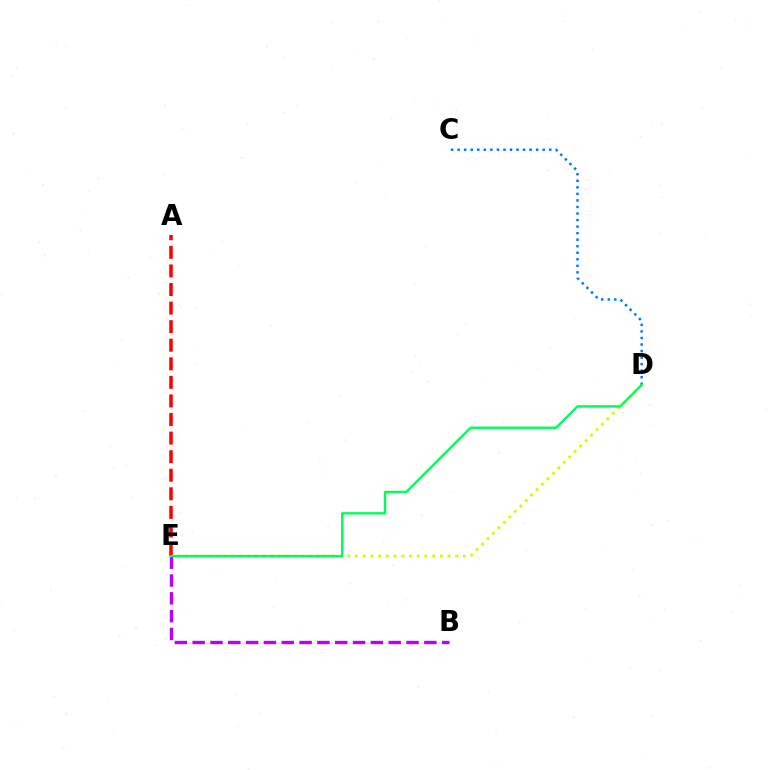{('D', 'E'): [{'color': '#d1ff00', 'line_style': 'dotted', 'thickness': 2.09}, {'color': '#00ff5c', 'line_style': 'solid', 'thickness': 1.74}], ('A', 'E'): [{'color': '#ff0000', 'line_style': 'dashed', 'thickness': 2.52}], ('C', 'D'): [{'color': '#0074ff', 'line_style': 'dotted', 'thickness': 1.78}], ('B', 'E'): [{'color': '#b900ff', 'line_style': 'dashed', 'thickness': 2.42}]}